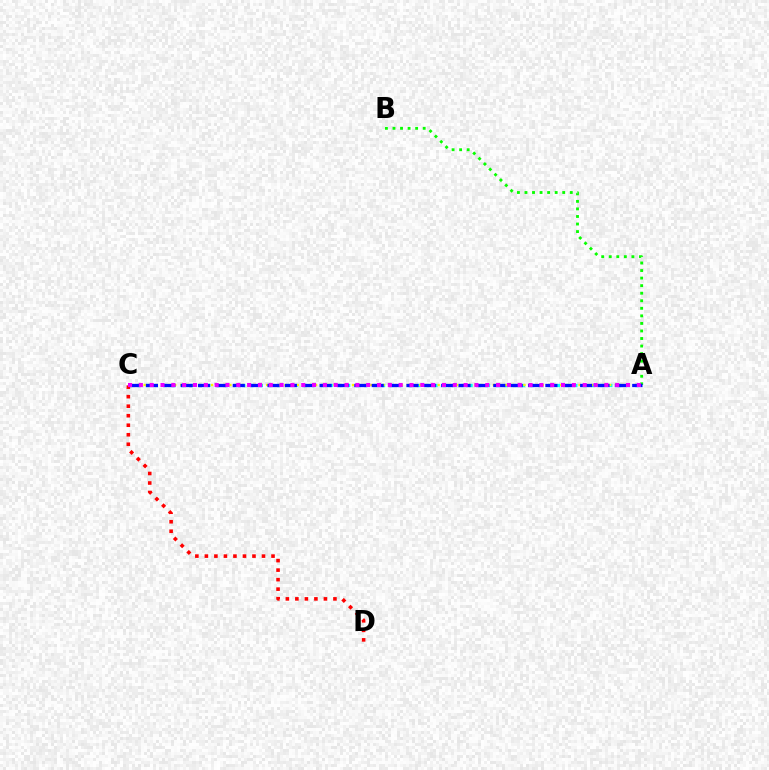{('A', 'C'): [{'color': '#00fff6', 'line_style': 'dotted', 'thickness': 2.37}, {'color': '#fcf500', 'line_style': 'dotted', 'thickness': 1.66}, {'color': '#0010ff', 'line_style': 'dashed', 'thickness': 2.36}, {'color': '#ee00ff', 'line_style': 'dotted', 'thickness': 2.94}], ('A', 'B'): [{'color': '#08ff00', 'line_style': 'dotted', 'thickness': 2.05}], ('C', 'D'): [{'color': '#ff0000', 'line_style': 'dotted', 'thickness': 2.59}]}